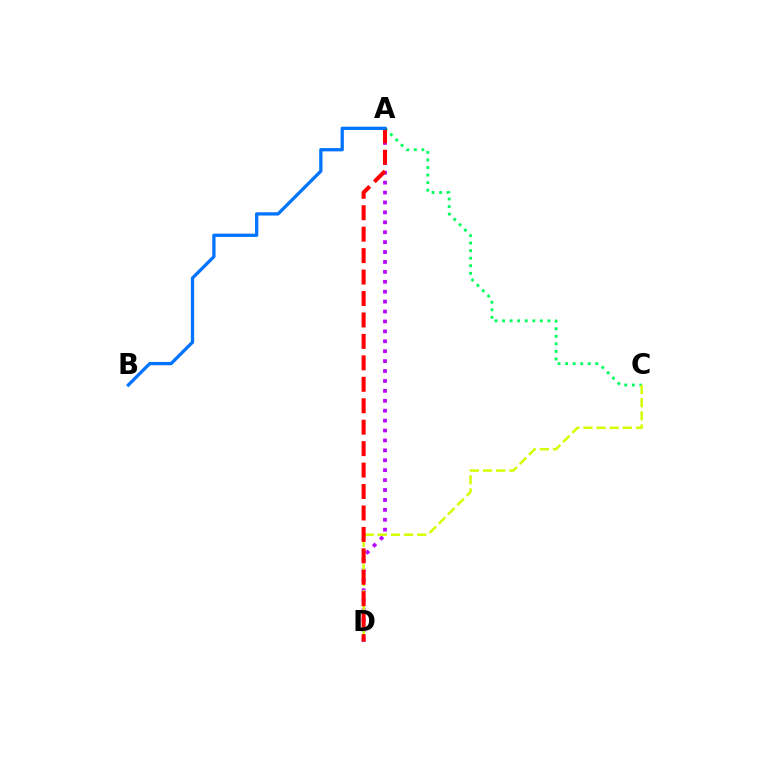{('A', 'C'): [{'color': '#00ff5c', 'line_style': 'dotted', 'thickness': 2.05}], ('A', 'D'): [{'color': '#b900ff', 'line_style': 'dotted', 'thickness': 2.69}, {'color': '#ff0000', 'line_style': 'dashed', 'thickness': 2.91}], ('C', 'D'): [{'color': '#d1ff00', 'line_style': 'dashed', 'thickness': 1.78}], ('A', 'B'): [{'color': '#0074ff', 'line_style': 'solid', 'thickness': 2.36}]}